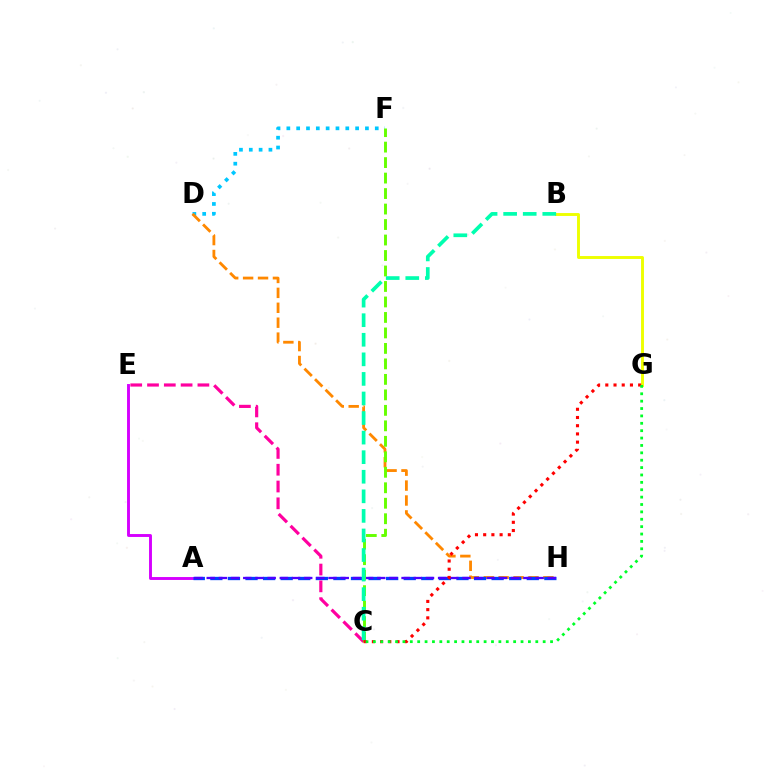{('D', 'F'): [{'color': '#00c7ff', 'line_style': 'dotted', 'thickness': 2.67}], ('D', 'H'): [{'color': '#ff8800', 'line_style': 'dashed', 'thickness': 2.03}], ('A', 'E'): [{'color': '#d600ff', 'line_style': 'solid', 'thickness': 2.09}], ('A', 'H'): [{'color': '#003fff', 'line_style': 'dashed', 'thickness': 2.39}, {'color': '#4f00ff', 'line_style': 'dashed', 'thickness': 1.65}], ('B', 'G'): [{'color': '#eeff00', 'line_style': 'solid', 'thickness': 2.1}], ('C', 'E'): [{'color': '#ff00a0', 'line_style': 'dashed', 'thickness': 2.28}], ('C', 'F'): [{'color': '#66ff00', 'line_style': 'dashed', 'thickness': 2.1}], ('B', 'C'): [{'color': '#00ffaf', 'line_style': 'dashed', 'thickness': 2.66}], ('C', 'G'): [{'color': '#ff0000', 'line_style': 'dotted', 'thickness': 2.23}, {'color': '#00ff27', 'line_style': 'dotted', 'thickness': 2.01}]}